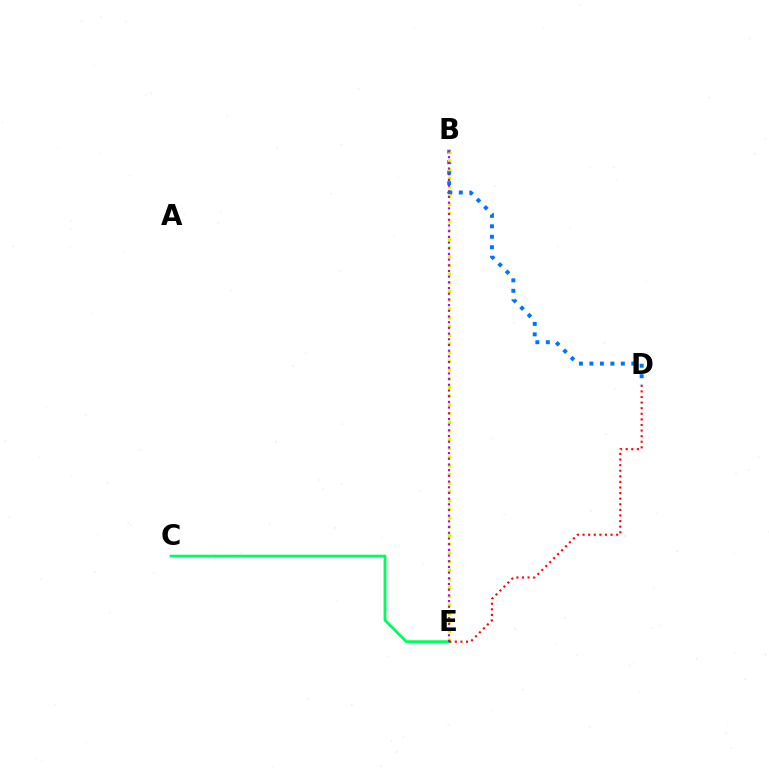{('C', 'E'): [{'color': '#00ff5c', 'line_style': 'solid', 'thickness': 2.04}], ('B', 'D'): [{'color': '#0074ff', 'line_style': 'dotted', 'thickness': 2.85}], ('B', 'E'): [{'color': '#d1ff00', 'line_style': 'dotted', 'thickness': 2.37}, {'color': '#b900ff', 'line_style': 'dotted', 'thickness': 1.55}], ('D', 'E'): [{'color': '#ff0000', 'line_style': 'dotted', 'thickness': 1.52}]}